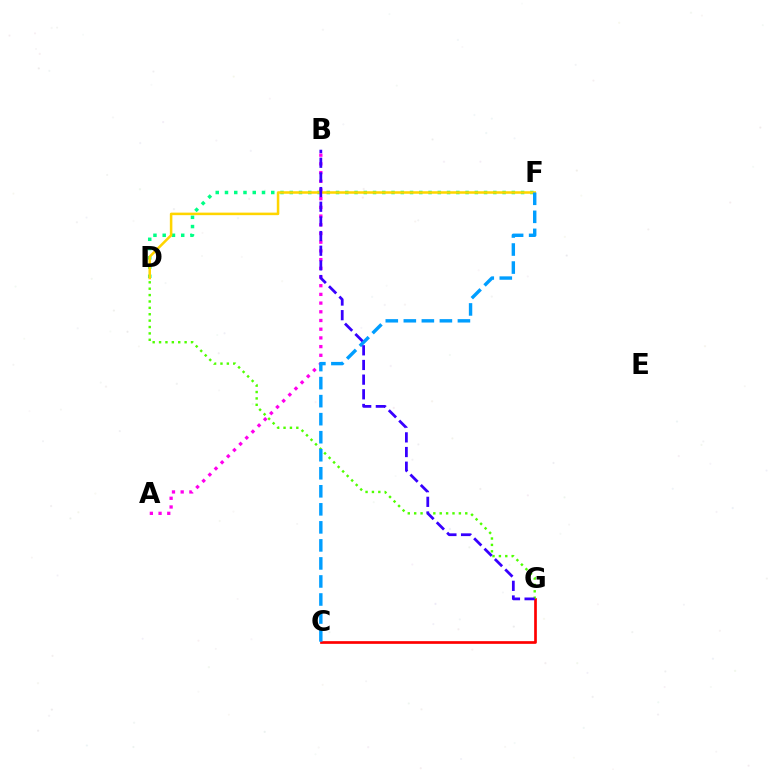{('C', 'G'): [{'color': '#ff0000', 'line_style': 'solid', 'thickness': 1.94}], ('D', 'F'): [{'color': '#00ff86', 'line_style': 'dotted', 'thickness': 2.51}, {'color': '#ffd500', 'line_style': 'solid', 'thickness': 1.82}], ('D', 'G'): [{'color': '#4fff00', 'line_style': 'dotted', 'thickness': 1.74}], ('A', 'B'): [{'color': '#ff00ed', 'line_style': 'dotted', 'thickness': 2.36}], ('C', 'F'): [{'color': '#009eff', 'line_style': 'dashed', 'thickness': 2.45}], ('B', 'G'): [{'color': '#3700ff', 'line_style': 'dashed', 'thickness': 1.99}]}